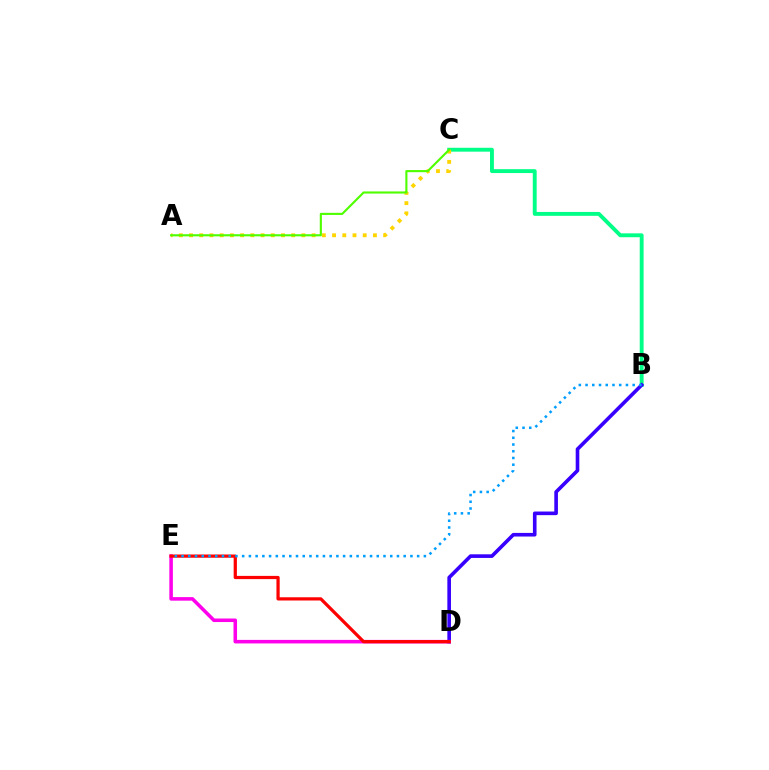{('B', 'C'): [{'color': '#00ff86', 'line_style': 'solid', 'thickness': 2.79}], ('B', 'D'): [{'color': '#3700ff', 'line_style': 'solid', 'thickness': 2.61}], ('A', 'C'): [{'color': '#ffd500', 'line_style': 'dotted', 'thickness': 2.78}, {'color': '#4fff00', 'line_style': 'solid', 'thickness': 1.53}], ('D', 'E'): [{'color': '#ff00ed', 'line_style': 'solid', 'thickness': 2.55}, {'color': '#ff0000', 'line_style': 'solid', 'thickness': 2.33}], ('B', 'E'): [{'color': '#009eff', 'line_style': 'dotted', 'thickness': 1.83}]}